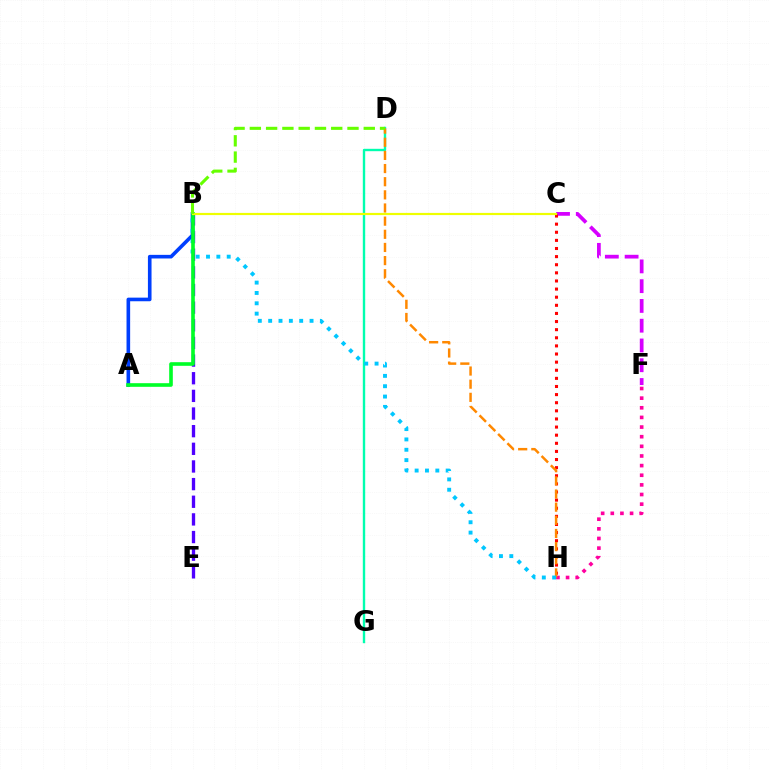{('C', 'F'): [{'color': '#d600ff', 'line_style': 'dashed', 'thickness': 2.69}], ('C', 'H'): [{'color': '#ff0000', 'line_style': 'dotted', 'thickness': 2.21}], ('A', 'B'): [{'color': '#003fff', 'line_style': 'solid', 'thickness': 2.6}, {'color': '#00ff27', 'line_style': 'solid', 'thickness': 2.61}], ('B', 'E'): [{'color': '#4f00ff', 'line_style': 'dashed', 'thickness': 2.4}], ('D', 'G'): [{'color': '#00ffaf', 'line_style': 'solid', 'thickness': 1.72}], ('F', 'H'): [{'color': '#ff00a0', 'line_style': 'dotted', 'thickness': 2.62}], ('D', 'H'): [{'color': '#ff8800', 'line_style': 'dashed', 'thickness': 1.79}], ('B', 'H'): [{'color': '#00c7ff', 'line_style': 'dotted', 'thickness': 2.81}], ('B', 'C'): [{'color': '#eeff00', 'line_style': 'solid', 'thickness': 1.58}], ('B', 'D'): [{'color': '#66ff00', 'line_style': 'dashed', 'thickness': 2.21}]}